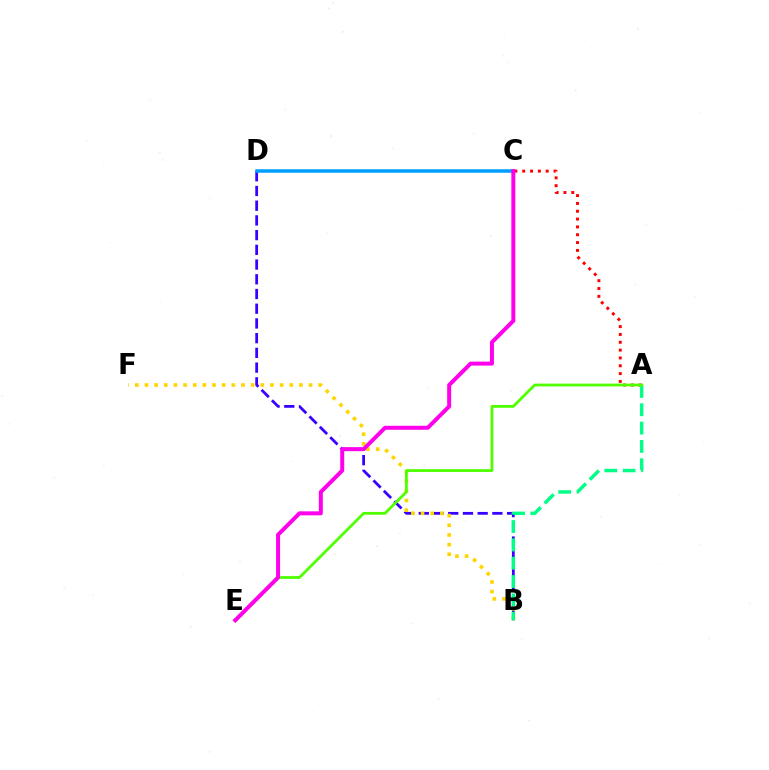{('B', 'D'): [{'color': '#3700ff', 'line_style': 'dashed', 'thickness': 2.0}], ('B', 'F'): [{'color': '#ffd500', 'line_style': 'dotted', 'thickness': 2.62}], ('A', 'C'): [{'color': '#ff0000', 'line_style': 'dotted', 'thickness': 2.13}], ('C', 'D'): [{'color': '#009eff', 'line_style': 'solid', 'thickness': 2.53}], ('A', 'B'): [{'color': '#00ff86', 'line_style': 'dashed', 'thickness': 2.49}], ('A', 'E'): [{'color': '#4fff00', 'line_style': 'solid', 'thickness': 2.0}], ('C', 'E'): [{'color': '#ff00ed', 'line_style': 'solid', 'thickness': 2.87}]}